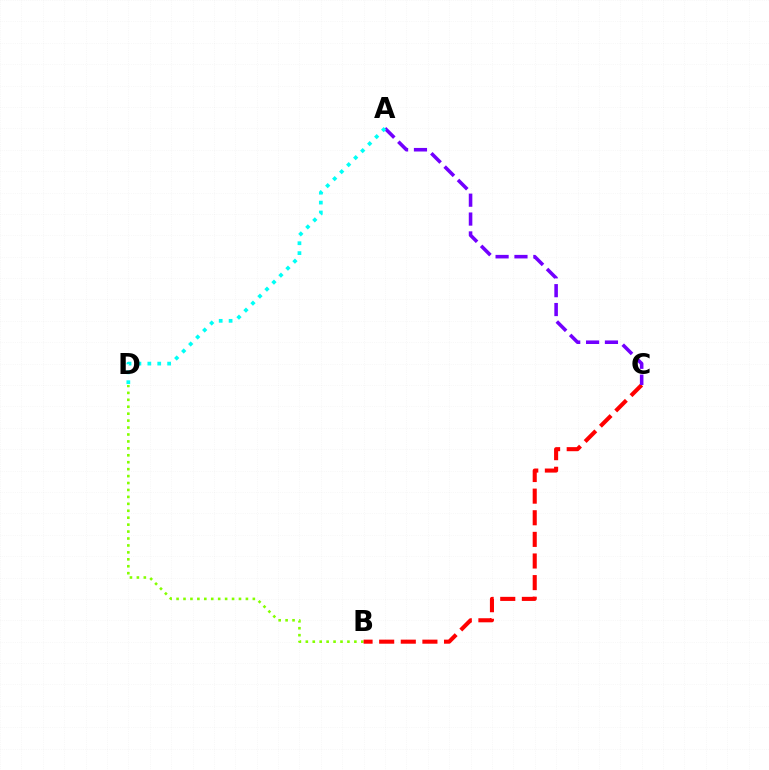{('B', 'D'): [{'color': '#84ff00', 'line_style': 'dotted', 'thickness': 1.88}], ('B', 'C'): [{'color': '#ff0000', 'line_style': 'dashed', 'thickness': 2.94}], ('A', 'C'): [{'color': '#7200ff', 'line_style': 'dashed', 'thickness': 2.56}], ('A', 'D'): [{'color': '#00fff6', 'line_style': 'dotted', 'thickness': 2.69}]}